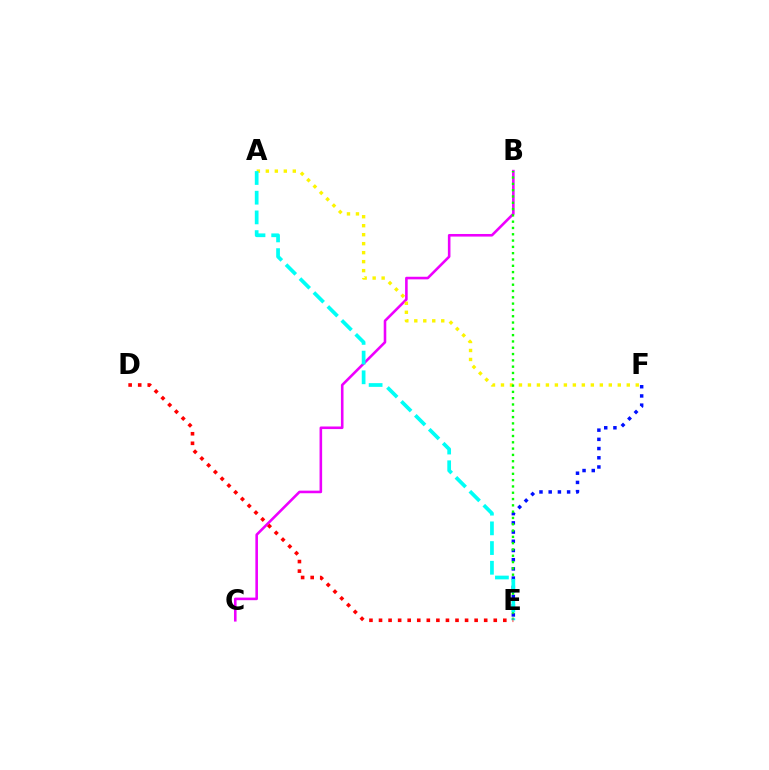{('E', 'F'): [{'color': '#0010ff', 'line_style': 'dotted', 'thickness': 2.5}], ('B', 'C'): [{'color': '#ee00ff', 'line_style': 'solid', 'thickness': 1.86}], ('A', 'F'): [{'color': '#fcf500', 'line_style': 'dotted', 'thickness': 2.44}], ('B', 'E'): [{'color': '#08ff00', 'line_style': 'dotted', 'thickness': 1.71}], ('A', 'E'): [{'color': '#00fff6', 'line_style': 'dashed', 'thickness': 2.68}], ('D', 'E'): [{'color': '#ff0000', 'line_style': 'dotted', 'thickness': 2.6}]}